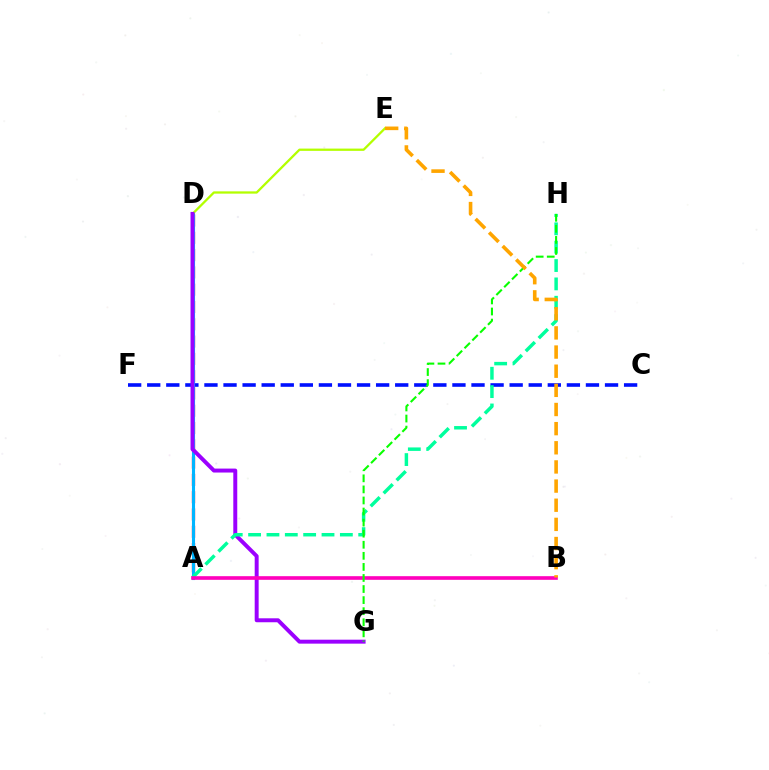{('A', 'D'): [{'color': '#ff0000', 'line_style': 'dashed', 'thickness': 2.35}, {'color': '#00b5ff', 'line_style': 'solid', 'thickness': 2.23}], ('C', 'F'): [{'color': '#0010ff', 'line_style': 'dashed', 'thickness': 2.59}], ('D', 'E'): [{'color': '#b3ff00', 'line_style': 'solid', 'thickness': 1.64}], ('D', 'G'): [{'color': '#9b00ff', 'line_style': 'solid', 'thickness': 2.85}], ('A', 'H'): [{'color': '#00ff9d', 'line_style': 'dashed', 'thickness': 2.49}], ('A', 'B'): [{'color': '#ff00bd', 'line_style': 'solid', 'thickness': 2.62}], ('G', 'H'): [{'color': '#08ff00', 'line_style': 'dashed', 'thickness': 1.5}], ('B', 'E'): [{'color': '#ffa500', 'line_style': 'dashed', 'thickness': 2.6}]}